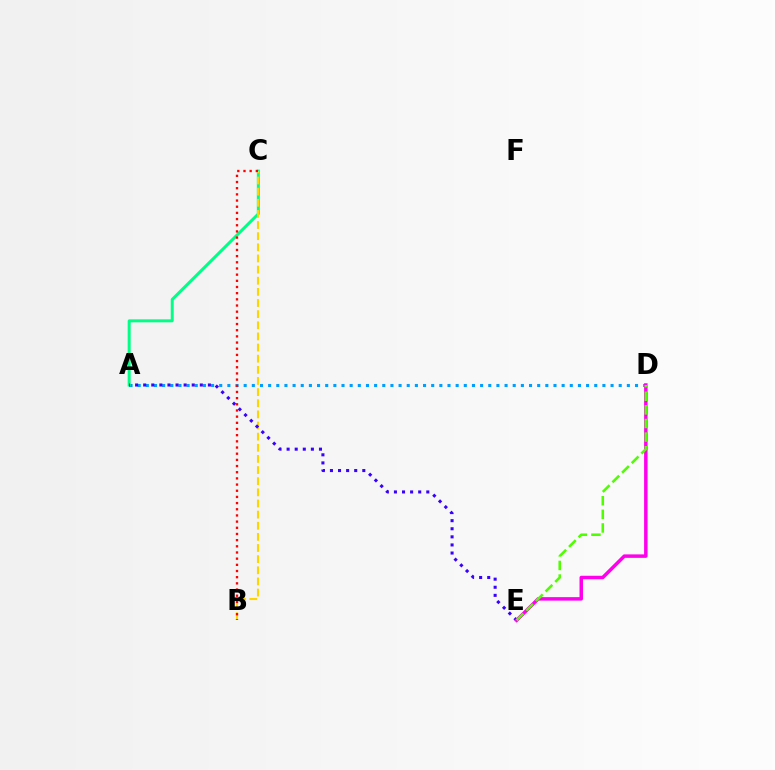{('A', 'D'): [{'color': '#009eff', 'line_style': 'dotted', 'thickness': 2.22}], ('A', 'C'): [{'color': '#00ff86', 'line_style': 'solid', 'thickness': 2.15}], ('B', 'C'): [{'color': '#ffd500', 'line_style': 'dashed', 'thickness': 1.51}, {'color': '#ff0000', 'line_style': 'dotted', 'thickness': 1.68}], ('A', 'E'): [{'color': '#3700ff', 'line_style': 'dotted', 'thickness': 2.2}], ('D', 'E'): [{'color': '#ff00ed', 'line_style': 'solid', 'thickness': 2.51}, {'color': '#4fff00', 'line_style': 'dashed', 'thickness': 1.85}]}